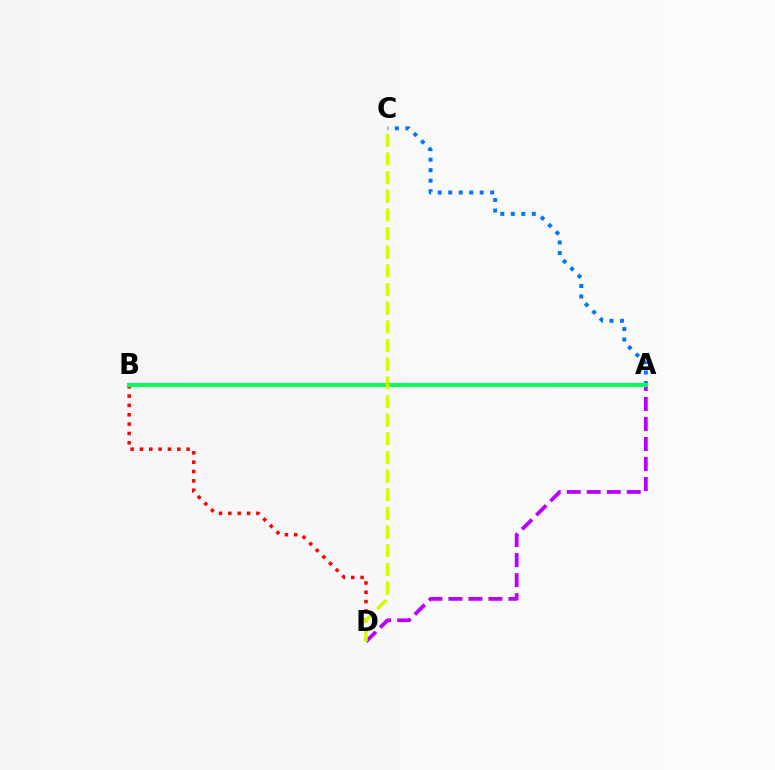{('A', 'C'): [{'color': '#0074ff', 'line_style': 'dotted', 'thickness': 2.85}], ('A', 'D'): [{'color': '#b900ff', 'line_style': 'dashed', 'thickness': 2.72}], ('B', 'D'): [{'color': '#ff0000', 'line_style': 'dotted', 'thickness': 2.54}], ('A', 'B'): [{'color': '#00ff5c', 'line_style': 'solid', 'thickness': 2.96}], ('C', 'D'): [{'color': '#d1ff00', 'line_style': 'dashed', 'thickness': 2.54}]}